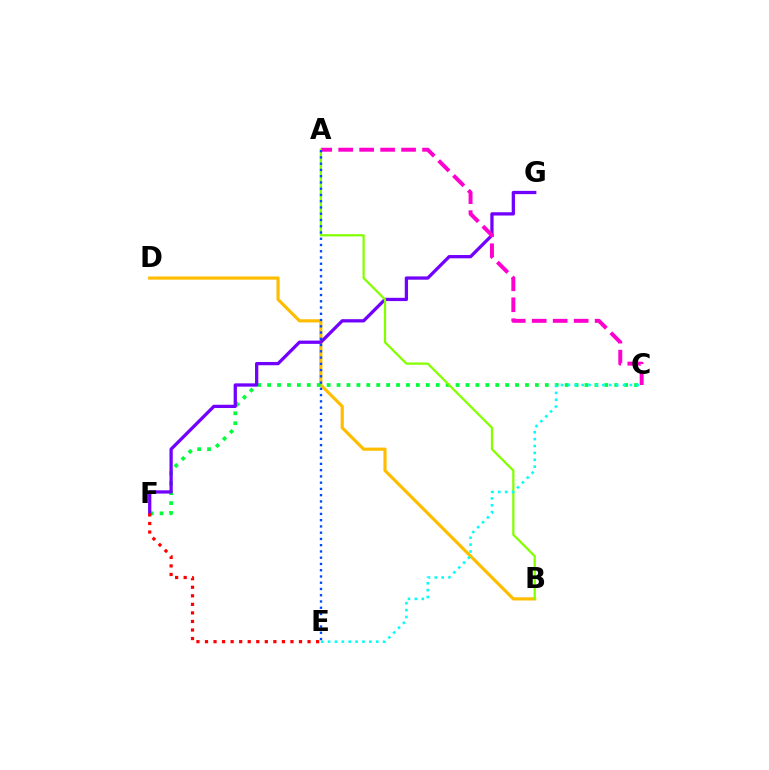{('B', 'D'): [{'color': '#ffbd00', 'line_style': 'solid', 'thickness': 2.28}], ('C', 'F'): [{'color': '#00ff39', 'line_style': 'dotted', 'thickness': 2.69}], ('F', 'G'): [{'color': '#7200ff', 'line_style': 'solid', 'thickness': 2.36}], ('A', 'C'): [{'color': '#ff00cf', 'line_style': 'dashed', 'thickness': 2.85}], ('E', 'F'): [{'color': '#ff0000', 'line_style': 'dotted', 'thickness': 2.32}], ('A', 'B'): [{'color': '#84ff00', 'line_style': 'solid', 'thickness': 1.62}], ('C', 'E'): [{'color': '#00fff6', 'line_style': 'dotted', 'thickness': 1.87}], ('A', 'E'): [{'color': '#004bff', 'line_style': 'dotted', 'thickness': 1.7}]}